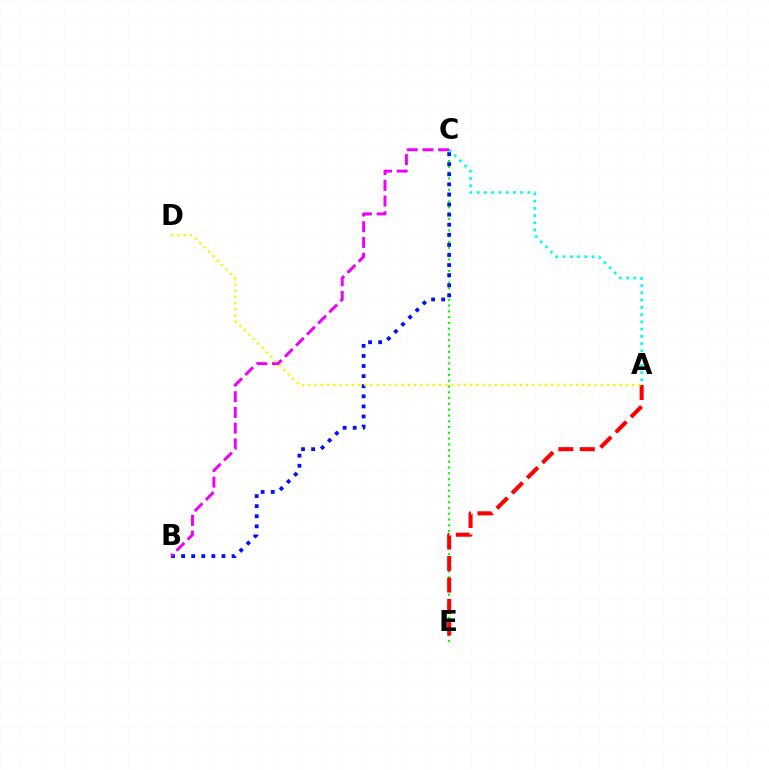{('C', 'E'): [{'color': '#08ff00', 'line_style': 'dotted', 'thickness': 1.57}], ('A', 'E'): [{'color': '#ff0000', 'line_style': 'dashed', 'thickness': 2.92}], ('B', 'C'): [{'color': '#0010ff', 'line_style': 'dotted', 'thickness': 2.74}, {'color': '#ee00ff', 'line_style': 'dashed', 'thickness': 2.13}], ('A', 'C'): [{'color': '#00fff6', 'line_style': 'dotted', 'thickness': 1.97}], ('A', 'D'): [{'color': '#fcf500', 'line_style': 'dotted', 'thickness': 1.69}]}